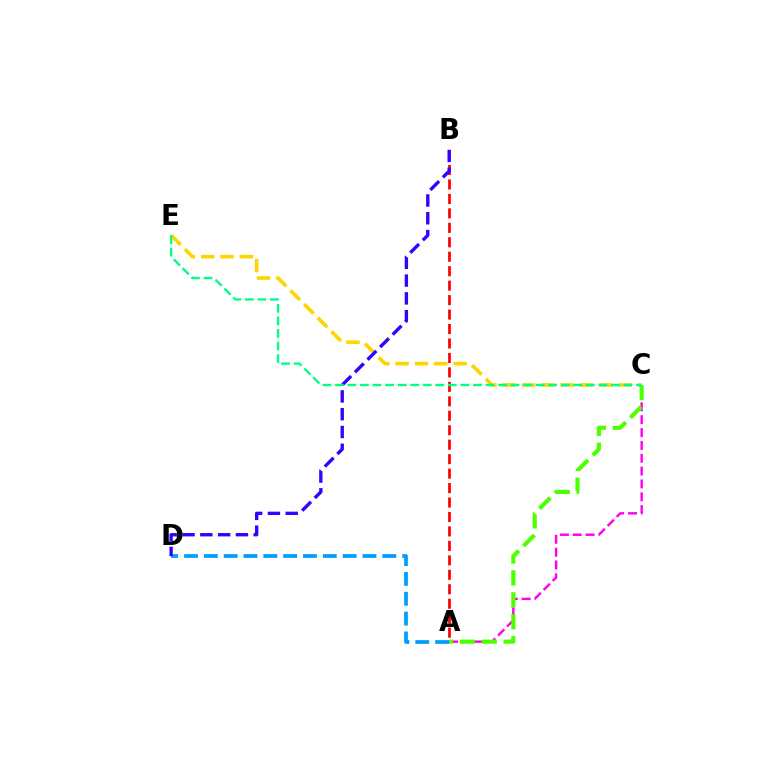{('A', 'D'): [{'color': '#009eff', 'line_style': 'dashed', 'thickness': 2.69}], ('A', 'C'): [{'color': '#ff00ed', 'line_style': 'dashed', 'thickness': 1.74}, {'color': '#4fff00', 'line_style': 'dashed', 'thickness': 2.98}], ('C', 'E'): [{'color': '#ffd500', 'line_style': 'dashed', 'thickness': 2.63}, {'color': '#00ff86', 'line_style': 'dashed', 'thickness': 1.7}], ('A', 'B'): [{'color': '#ff0000', 'line_style': 'dashed', 'thickness': 1.96}], ('B', 'D'): [{'color': '#3700ff', 'line_style': 'dashed', 'thickness': 2.42}]}